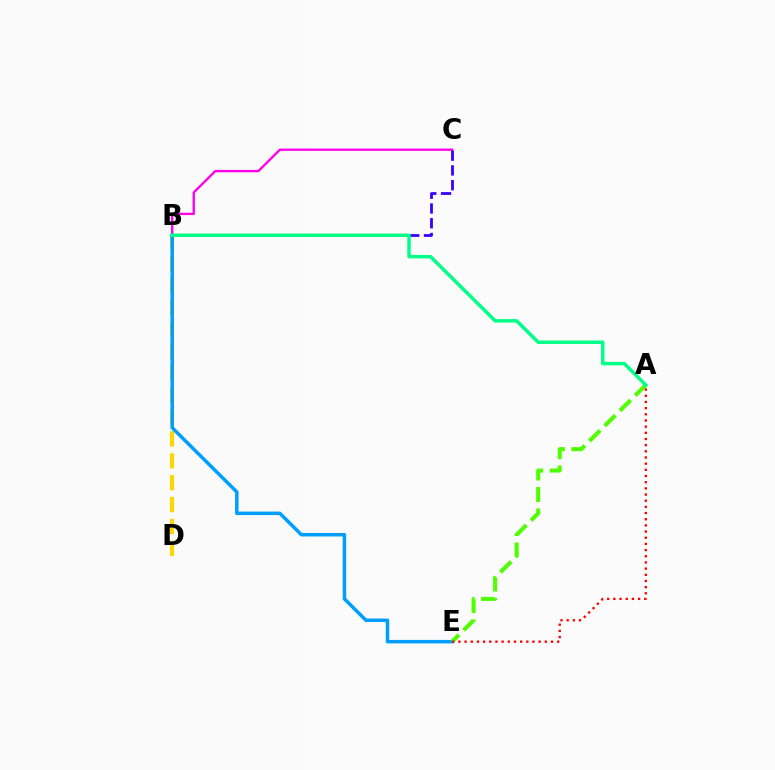{('B', 'C'): [{'color': '#ff00ed', 'line_style': 'solid', 'thickness': 1.7}, {'color': '#3700ff', 'line_style': 'dashed', 'thickness': 2.01}], ('B', 'D'): [{'color': '#ffd500', 'line_style': 'dashed', 'thickness': 2.97}], ('B', 'E'): [{'color': '#009eff', 'line_style': 'solid', 'thickness': 2.52}], ('A', 'E'): [{'color': '#4fff00', 'line_style': 'dashed', 'thickness': 2.92}, {'color': '#ff0000', 'line_style': 'dotted', 'thickness': 1.68}], ('A', 'B'): [{'color': '#00ff86', 'line_style': 'solid', 'thickness': 2.49}]}